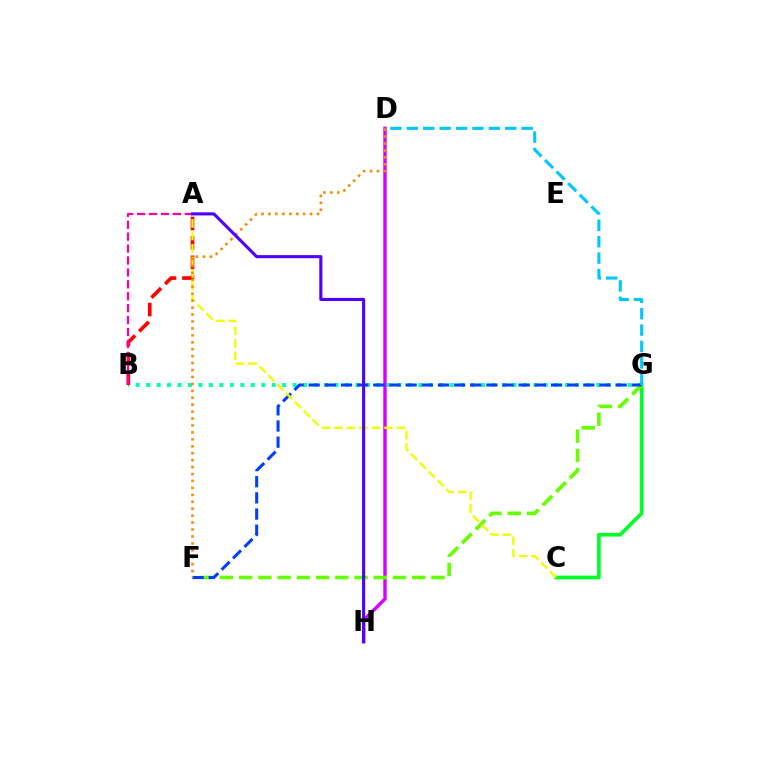{('D', 'H'): [{'color': '#d600ff', 'line_style': 'solid', 'thickness': 2.44}], ('C', 'G'): [{'color': '#00ff27', 'line_style': 'solid', 'thickness': 2.67}], ('B', 'G'): [{'color': '#00ffaf', 'line_style': 'dotted', 'thickness': 2.84}], ('A', 'B'): [{'color': '#ff0000', 'line_style': 'dashed', 'thickness': 2.63}, {'color': '#ff00a0', 'line_style': 'dashed', 'thickness': 1.62}], ('F', 'G'): [{'color': '#66ff00', 'line_style': 'dashed', 'thickness': 2.61}, {'color': '#003fff', 'line_style': 'dashed', 'thickness': 2.19}], ('A', 'C'): [{'color': '#eeff00', 'line_style': 'dashed', 'thickness': 1.7}], ('D', 'F'): [{'color': '#ff8800', 'line_style': 'dotted', 'thickness': 1.88}], ('A', 'H'): [{'color': '#4f00ff', 'line_style': 'solid', 'thickness': 2.23}], ('D', 'G'): [{'color': '#00c7ff', 'line_style': 'dashed', 'thickness': 2.23}]}